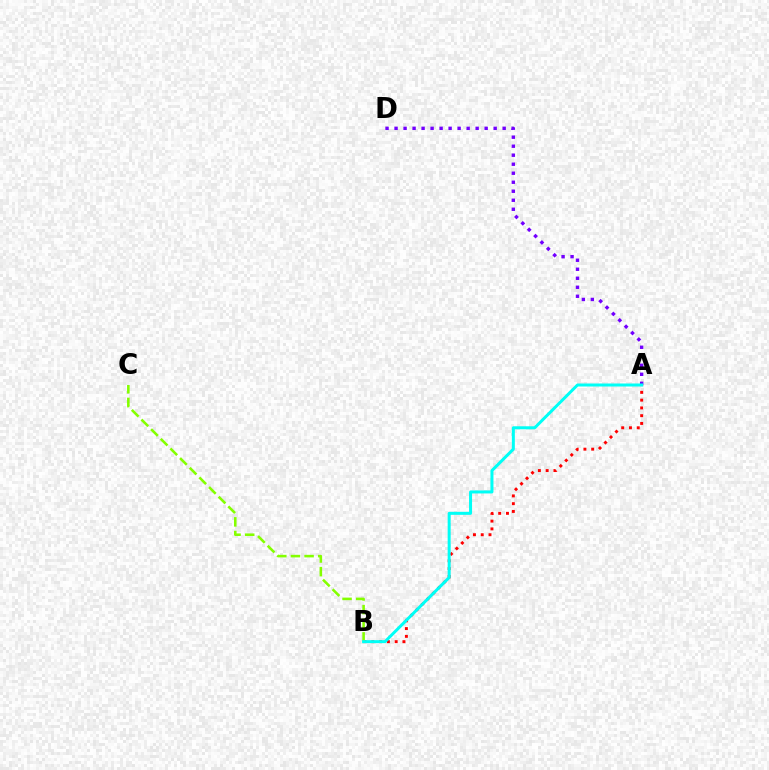{('A', 'D'): [{'color': '#7200ff', 'line_style': 'dotted', 'thickness': 2.45}], ('A', 'B'): [{'color': '#ff0000', 'line_style': 'dotted', 'thickness': 2.11}, {'color': '#00fff6', 'line_style': 'solid', 'thickness': 2.17}], ('B', 'C'): [{'color': '#84ff00', 'line_style': 'dashed', 'thickness': 1.85}]}